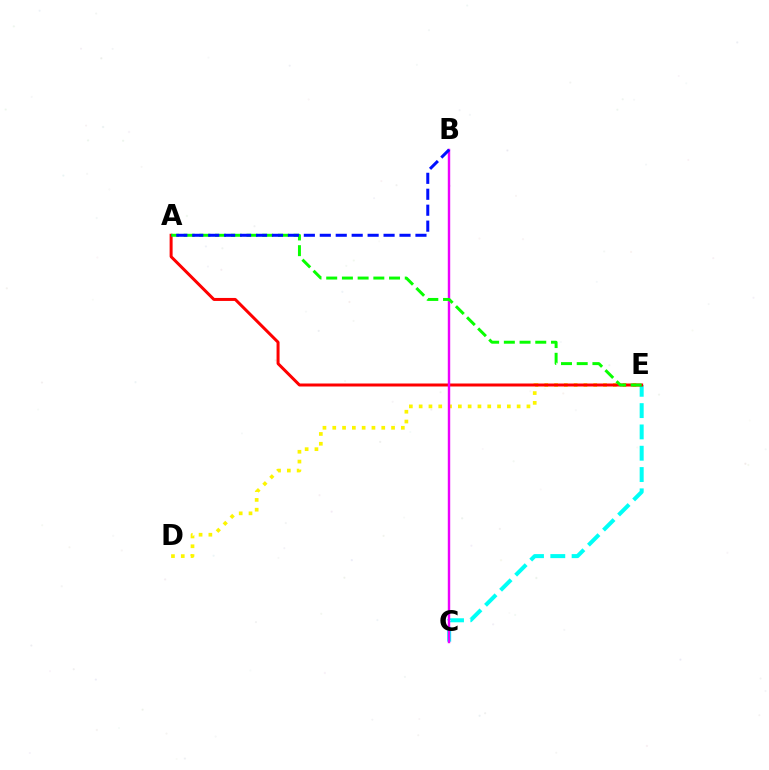{('D', 'E'): [{'color': '#fcf500', 'line_style': 'dotted', 'thickness': 2.66}], ('C', 'E'): [{'color': '#00fff6', 'line_style': 'dashed', 'thickness': 2.89}], ('A', 'E'): [{'color': '#ff0000', 'line_style': 'solid', 'thickness': 2.15}, {'color': '#08ff00', 'line_style': 'dashed', 'thickness': 2.13}], ('B', 'C'): [{'color': '#ee00ff', 'line_style': 'solid', 'thickness': 1.74}], ('A', 'B'): [{'color': '#0010ff', 'line_style': 'dashed', 'thickness': 2.17}]}